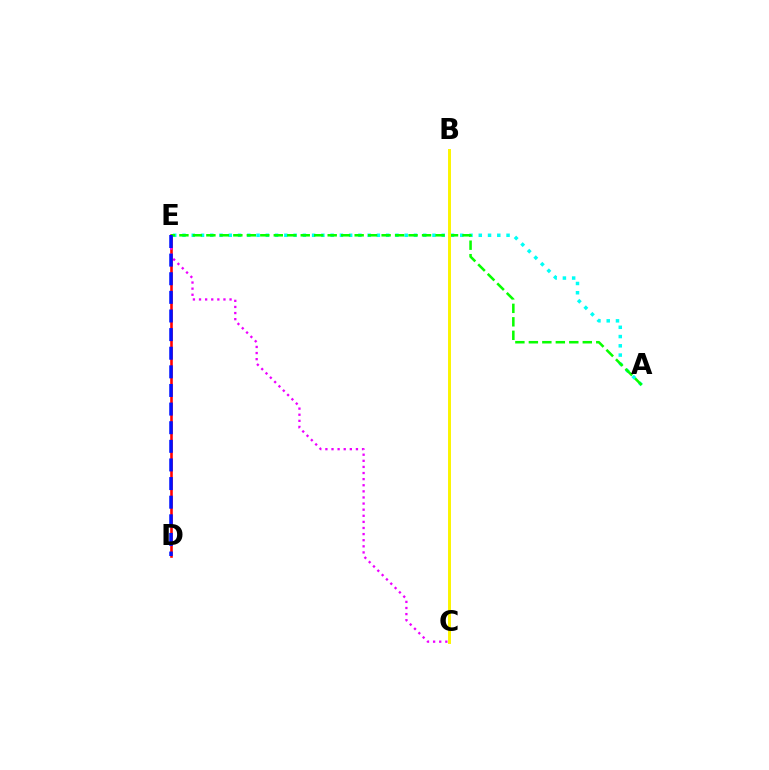{('D', 'E'): [{'color': '#ff0000', 'line_style': 'solid', 'thickness': 1.86}, {'color': '#0010ff', 'line_style': 'dashed', 'thickness': 2.53}], ('A', 'E'): [{'color': '#00fff6', 'line_style': 'dotted', 'thickness': 2.52}, {'color': '#08ff00', 'line_style': 'dashed', 'thickness': 1.83}], ('C', 'E'): [{'color': '#ee00ff', 'line_style': 'dotted', 'thickness': 1.66}], ('B', 'C'): [{'color': '#fcf500', 'line_style': 'solid', 'thickness': 2.12}]}